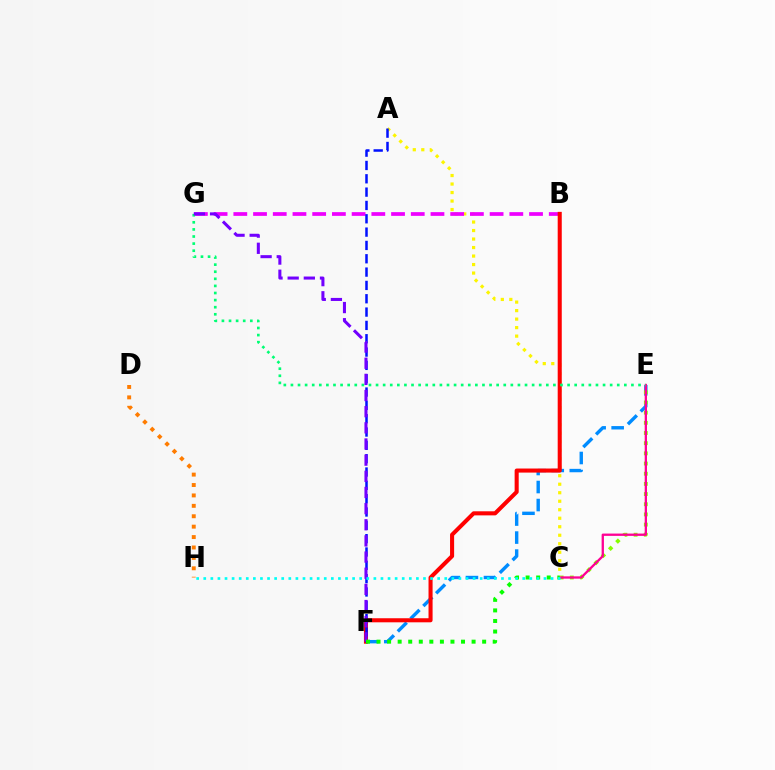{('E', 'F'): [{'color': '#008cff', 'line_style': 'dashed', 'thickness': 2.45}], ('C', 'E'): [{'color': '#84ff00', 'line_style': 'dotted', 'thickness': 2.77}, {'color': '#ff0094', 'line_style': 'solid', 'thickness': 1.66}], ('A', 'C'): [{'color': '#fcf500', 'line_style': 'dotted', 'thickness': 2.31}], ('B', 'G'): [{'color': '#ee00ff', 'line_style': 'dashed', 'thickness': 2.68}], ('B', 'F'): [{'color': '#ff0000', 'line_style': 'solid', 'thickness': 2.93}], ('A', 'F'): [{'color': '#0010ff', 'line_style': 'dashed', 'thickness': 1.81}], ('E', 'G'): [{'color': '#00ff74', 'line_style': 'dotted', 'thickness': 1.93}], ('D', 'H'): [{'color': '#ff7c00', 'line_style': 'dotted', 'thickness': 2.83}], ('F', 'G'): [{'color': '#7200ff', 'line_style': 'dashed', 'thickness': 2.19}], ('C', 'F'): [{'color': '#08ff00', 'line_style': 'dotted', 'thickness': 2.87}], ('C', 'H'): [{'color': '#00fff6', 'line_style': 'dotted', 'thickness': 1.93}]}